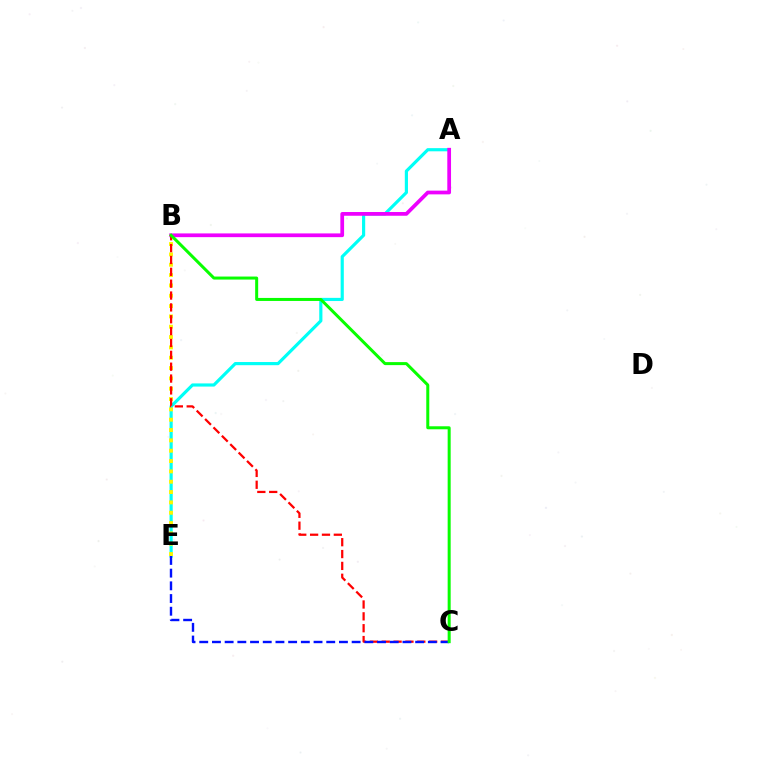{('A', 'E'): [{'color': '#00fff6', 'line_style': 'solid', 'thickness': 2.28}], ('A', 'B'): [{'color': '#ee00ff', 'line_style': 'solid', 'thickness': 2.69}], ('B', 'E'): [{'color': '#fcf500', 'line_style': 'dotted', 'thickness': 2.81}], ('B', 'C'): [{'color': '#ff0000', 'line_style': 'dashed', 'thickness': 1.61}, {'color': '#08ff00', 'line_style': 'solid', 'thickness': 2.17}], ('C', 'E'): [{'color': '#0010ff', 'line_style': 'dashed', 'thickness': 1.73}]}